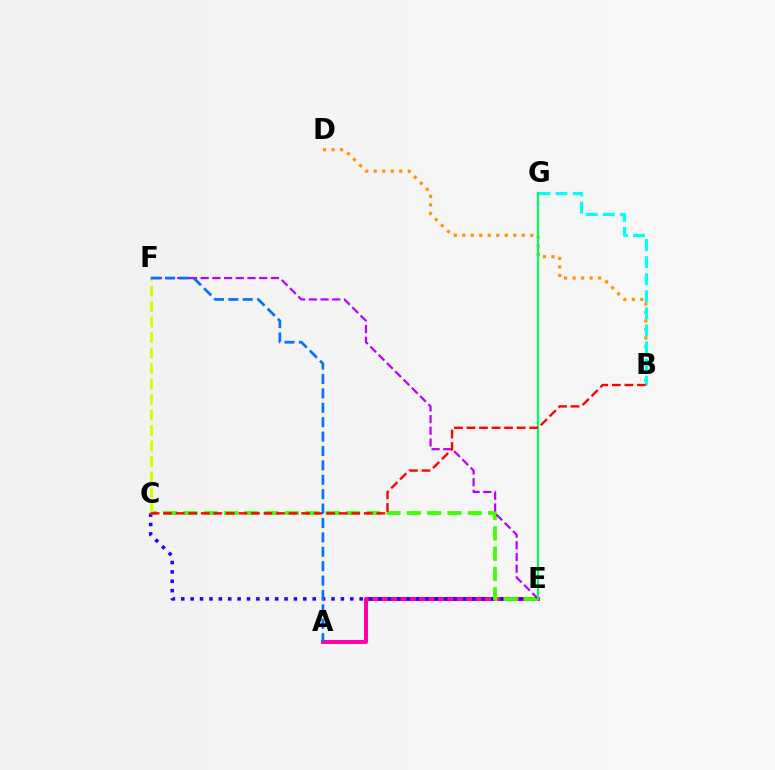{('B', 'D'): [{'color': '#ff9400', 'line_style': 'dotted', 'thickness': 2.31}], ('A', 'E'): [{'color': '#ff00ac', 'line_style': 'solid', 'thickness': 2.88}], ('B', 'G'): [{'color': '#00fff6', 'line_style': 'dashed', 'thickness': 2.32}], ('C', 'E'): [{'color': '#2500ff', 'line_style': 'dotted', 'thickness': 2.55}, {'color': '#3dff00', 'line_style': 'dashed', 'thickness': 2.76}], ('E', 'F'): [{'color': '#b900ff', 'line_style': 'dashed', 'thickness': 1.59}], ('E', 'G'): [{'color': '#00ff5c', 'line_style': 'solid', 'thickness': 1.61}], ('C', 'F'): [{'color': '#d1ff00', 'line_style': 'dashed', 'thickness': 2.11}], ('B', 'C'): [{'color': '#ff0000', 'line_style': 'dashed', 'thickness': 1.7}], ('A', 'F'): [{'color': '#0074ff', 'line_style': 'dashed', 'thickness': 1.96}]}